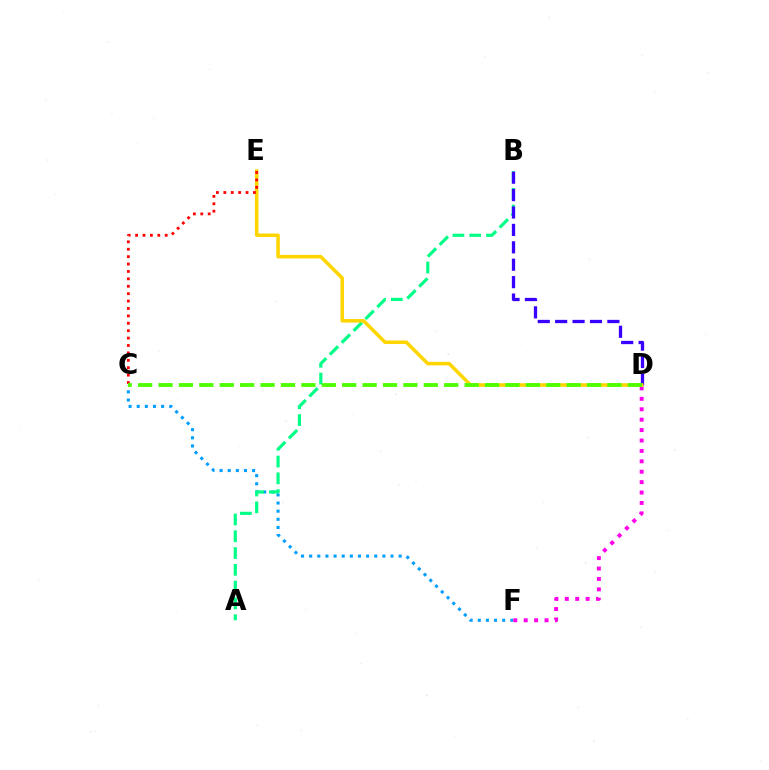{('C', 'F'): [{'color': '#009eff', 'line_style': 'dotted', 'thickness': 2.21}], ('A', 'B'): [{'color': '#00ff86', 'line_style': 'dashed', 'thickness': 2.28}], ('D', 'F'): [{'color': '#ff00ed', 'line_style': 'dotted', 'thickness': 2.83}], ('B', 'D'): [{'color': '#3700ff', 'line_style': 'dashed', 'thickness': 2.36}], ('D', 'E'): [{'color': '#ffd500', 'line_style': 'solid', 'thickness': 2.52}], ('C', 'E'): [{'color': '#ff0000', 'line_style': 'dotted', 'thickness': 2.01}], ('C', 'D'): [{'color': '#4fff00', 'line_style': 'dashed', 'thickness': 2.77}]}